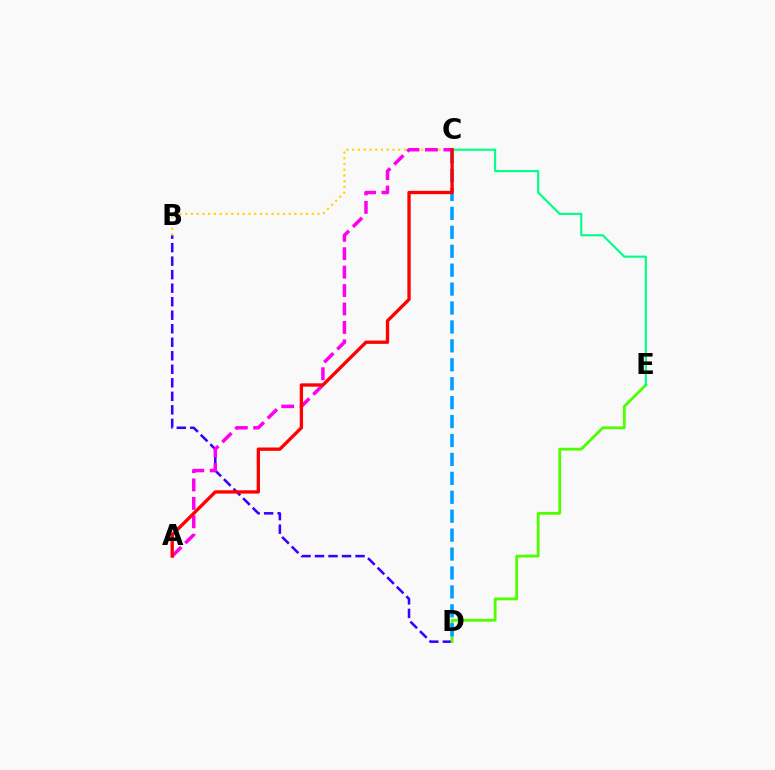{('B', 'D'): [{'color': '#3700ff', 'line_style': 'dashed', 'thickness': 1.84}], ('D', 'E'): [{'color': '#4fff00', 'line_style': 'solid', 'thickness': 2.02}], ('B', 'C'): [{'color': '#ffd500', 'line_style': 'dotted', 'thickness': 1.56}], ('C', 'E'): [{'color': '#00ff86', 'line_style': 'solid', 'thickness': 1.54}], ('A', 'C'): [{'color': '#ff00ed', 'line_style': 'dashed', 'thickness': 2.5}, {'color': '#ff0000', 'line_style': 'solid', 'thickness': 2.39}], ('C', 'D'): [{'color': '#009eff', 'line_style': 'dashed', 'thickness': 2.57}]}